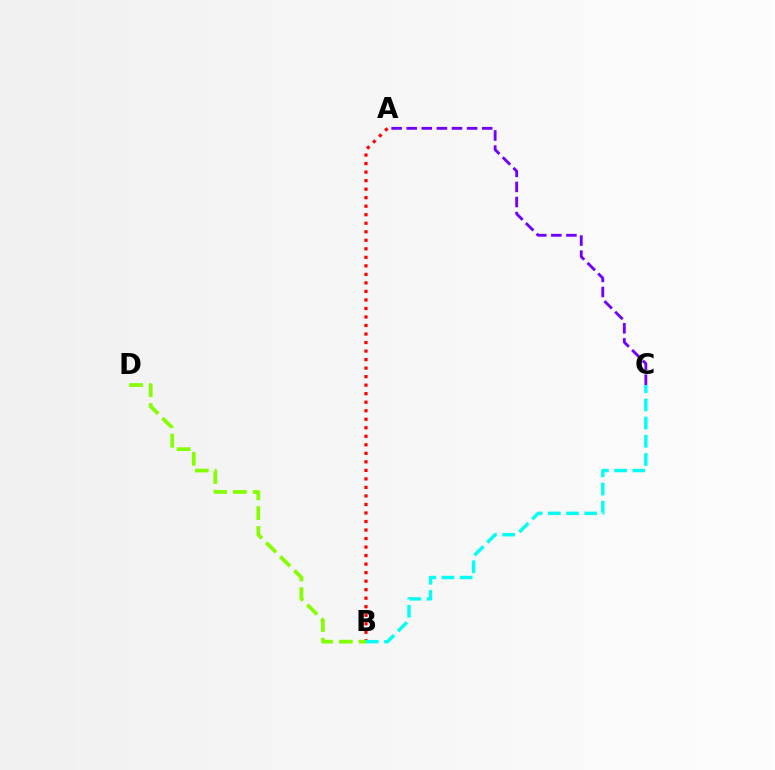{('A', 'C'): [{'color': '#7200ff', 'line_style': 'dashed', 'thickness': 2.05}], ('A', 'B'): [{'color': '#ff0000', 'line_style': 'dotted', 'thickness': 2.32}], ('B', 'C'): [{'color': '#00fff6', 'line_style': 'dashed', 'thickness': 2.47}], ('B', 'D'): [{'color': '#84ff00', 'line_style': 'dashed', 'thickness': 2.69}]}